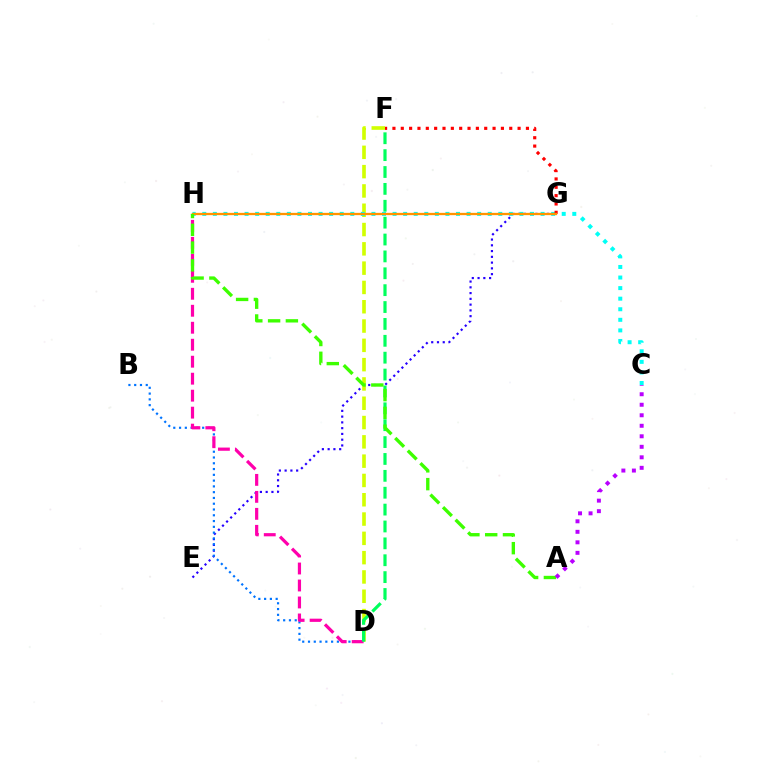{('E', 'G'): [{'color': '#2500ff', 'line_style': 'dotted', 'thickness': 1.57}], ('D', 'F'): [{'color': '#d1ff00', 'line_style': 'dashed', 'thickness': 2.62}, {'color': '#00ff5c', 'line_style': 'dashed', 'thickness': 2.29}], ('C', 'H'): [{'color': '#00fff6', 'line_style': 'dotted', 'thickness': 2.87}], ('B', 'D'): [{'color': '#0074ff', 'line_style': 'dotted', 'thickness': 1.57}], ('F', 'G'): [{'color': '#ff0000', 'line_style': 'dotted', 'thickness': 2.27}], ('D', 'H'): [{'color': '#ff00ac', 'line_style': 'dashed', 'thickness': 2.31}], ('G', 'H'): [{'color': '#ff9400', 'line_style': 'solid', 'thickness': 1.65}], ('A', 'H'): [{'color': '#3dff00', 'line_style': 'dashed', 'thickness': 2.42}], ('A', 'C'): [{'color': '#b900ff', 'line_style': 'dotted', 'thickness': 2.86}]}